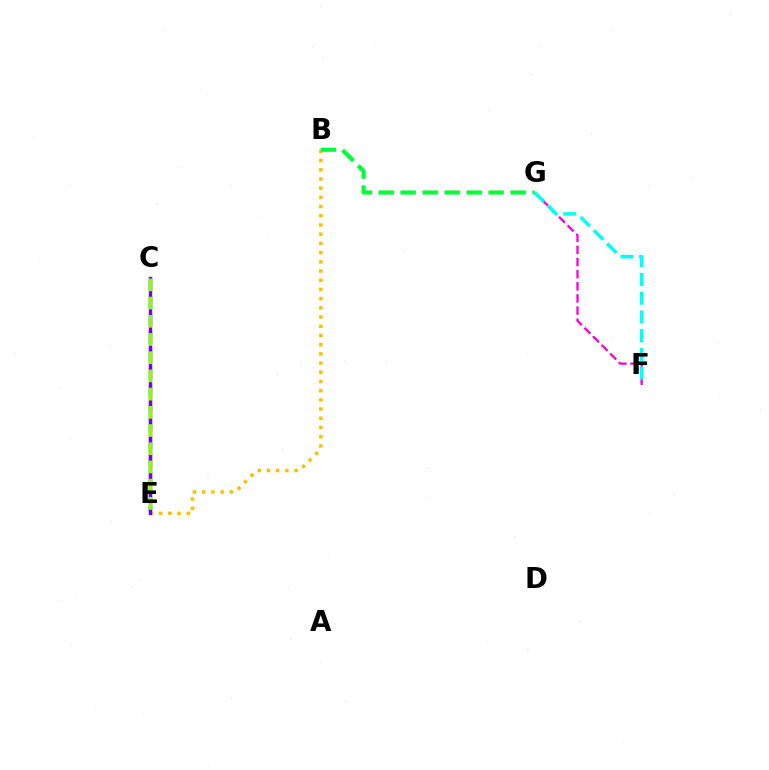{('C', 'E'): [{'color': '#004bff', 'line_style': 'dashed', 'thickness': 2.38}, {'color': '#ff0000', 'line_style': 'solid', 'thickness': 2.27}, {'color': '#7200ff', 'line_style': 'solid', 'thickness': 2.32}, {'color': '#84ff00', 'line_style': 'dashed', 'thickness': 2.47}], ('B', 'E'): [{'color': '#ffbd00', 'line_style': 'dotted', 'thickness': 2.5}], ('F', 'G'): [{'color': '#ff00cf', 'line_style': 'dashed', 'thickness': 1.65}, {'color': '#00fff6', 'line_style': 'dashed', 'thickness': 2.54}], ('B', 'G'): [{'color': '#00ff39', 'line_style': 'dashed', 'thickness': 2.99}]}